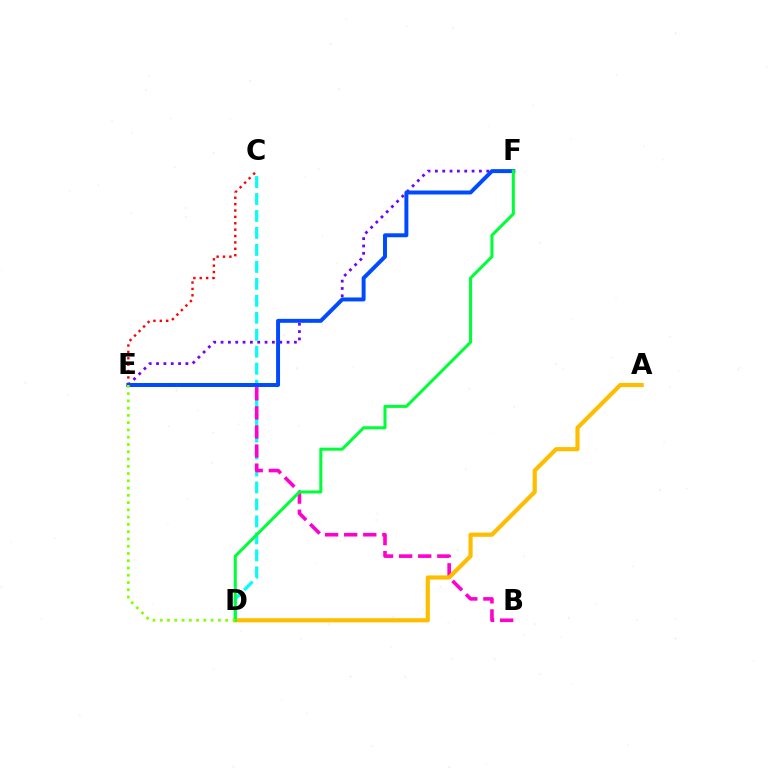{('E', 'F'): [{'color': '#7200ff', 'line_style': 'dotted', 'thickness': 1.99}, {'color': '#004bff', 'line_style': 'solid', 'thickness': 2.85}], ('C', 'D'): [{'color': '#00fff6', 'line_style': 'dashed', 'thickness': 2.31}], ('C', 'E'): [{'color': '#ff0000', 'line_style': 'dotted', 'thickness': 1.73}], ('B', 'E'): [{'color': '#ff00cf', 'line_style': 'dashed', 'thickness': 2.59}], ('A', 'D'): [{'color': '#ffbd00', 'line_style': 'solid', 'thickness': 3.0}], ('D', 'F'): [{'color': '#00ff39', 'line_style': 'solid', 'thickness': 2.19}], ('D', 'E'): [{'color': '#84ff00', 'line_style': 'dotted', 'thickness': 1.97}]}